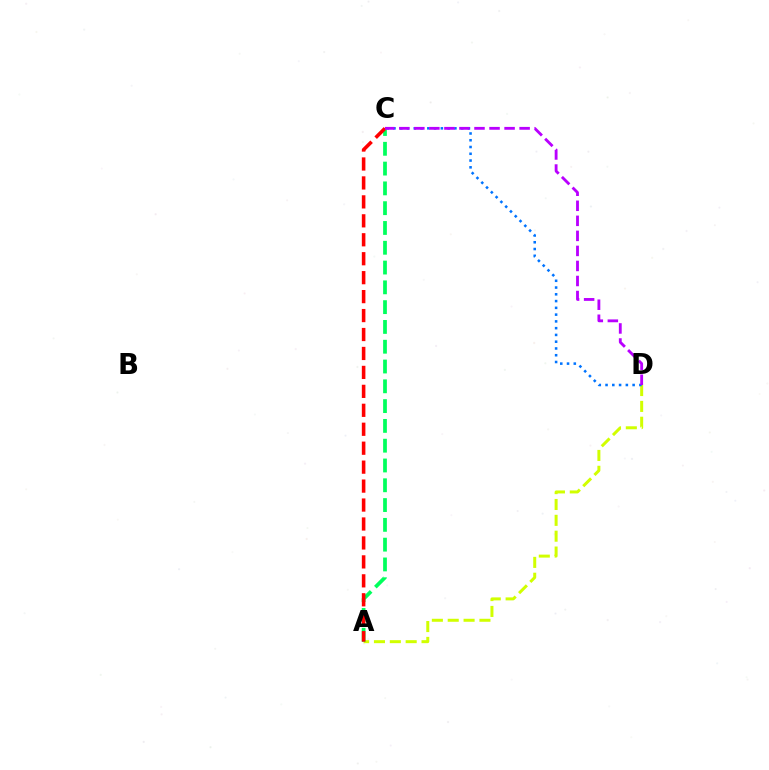{('A', 'D'): [{'color': '#d1ff00', 'line_style': 'dashed', 'thickness': 2.15}], ('C', 'D'): [{'color': '#0074ff', 'line_style': 'dotted', 'thickness': 1.84}, {'color': '#b900ff', 'line_style': 'dashed', 'thickness': 2.04}], ('A', 'C'): [{'color': '#00ff5c', 'line_style': 'dashed', 'thickness': 2.69}, {'color': '#ff0000', 'line_style': 'dashed', 'thickness': 2.57}]}